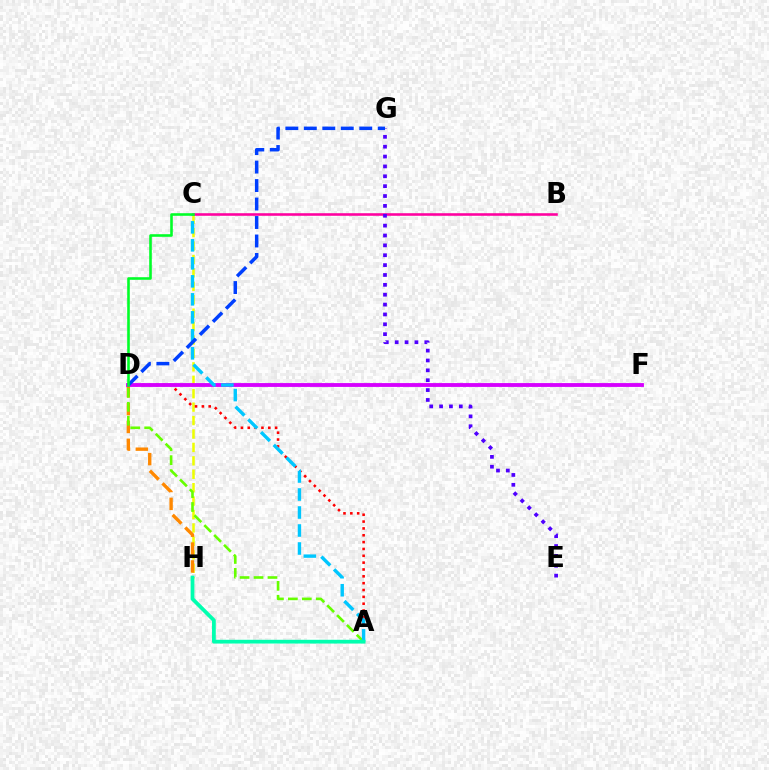{('C', 'H'): [{'color': '#eeff00', 'line_style': 'dashed', 'thickness': 1.82}], ('D', 'H'): [{'color': '#ff8800', 'line_style': 'dashed', 'thickness': 2.43}], ('B', 'C'): [{'color': '#ff00a0', 'line_style': 'solid', 'thickness': 1.85}], ('A', 'D'): [{'color': '#ff0000', 'line_style': 'dotted', 'thickness': 1.86}, {'color': '#66ff00', 'line_style': 'dashed', 'thickness': 1.89}], ('D', 'F'): [{'color': '#d600ff', 'line_style': 'solid', 'thickness': 2.76}], ('E', 'G'): [{'color': '#4f00ff', 'line_style': 'dotted', 'thickness': 2.68}], ('A', 'C'): [{'color': '#00c7ff', 'line_style': 'dashed', 'thickness': 2.45}], ('A', 'H'): [{'color': '#00ffaf', 'line_style': 'solid', 'thickness': 2.7}], ('D', 'G'): [{'color': '#003fff', 'line_style': 'dashed', 'thickness': 2.51}], ('C', 'D'): [{'color': '#00ff27', 'line_style': 'solid', 'thickness': 1.87}]}